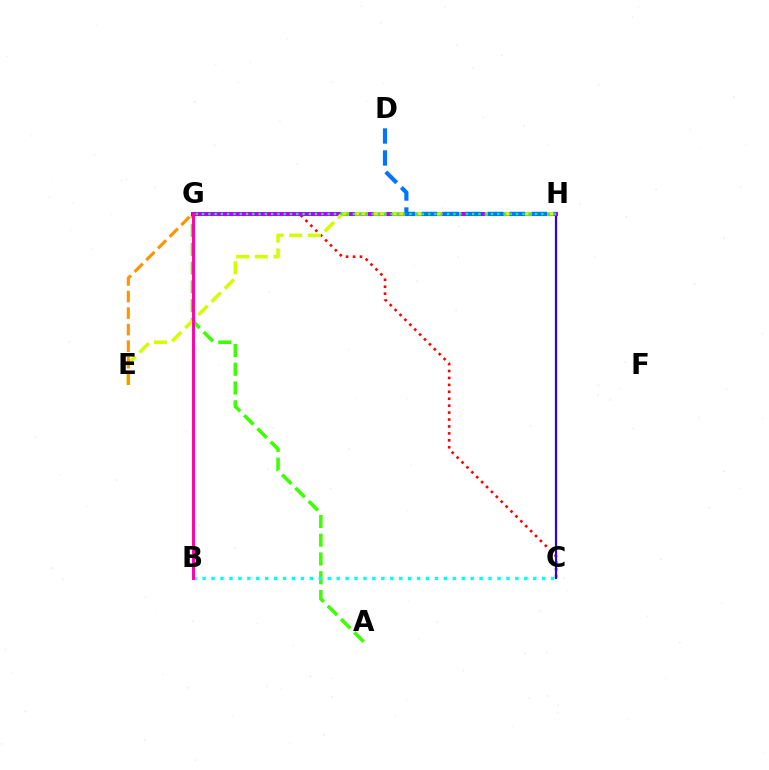{('C', 'G'): [{'color': '#ff0000', 'line_style': 'dotted', 'thickness': 1.88}], ('C', 'H'): [{'color': '#2500ff', 'line_style': 'solid', 'thickness': 1.58}], ('A', 'G'): [{'color': '#3dff00', 'line_style': 'dashed', 'thickness': 2.55}], ('B', 'C'): [{'color': '#00fff6', 'line_style': 'dotted', 'thickness': 2.43}], ('G', 'H'): [{'color': '#b900ff', 'line_style': 'solid', 'thickness': 2.93}, {'color': '#00ff5c', 'line_style': 'dotted', 'thickness': 1.71}], ('E', 'H'): [{'color': '#d1ff00', 'line_style': 'dashed', 'thickness': 2.53}], ('E', 'G'): [{'color': '#ff9400', 'line_style': 'dashed', 'thickness': 2.25}], ('D', 'H'): [{'color': '#0074ff', 'line_style': 'dashed', 'thickness': 2.98}], ('B', 'G'): [{'color': '#ff00ac', 'line_style': 'solid', 'thickness': 2.1}]}